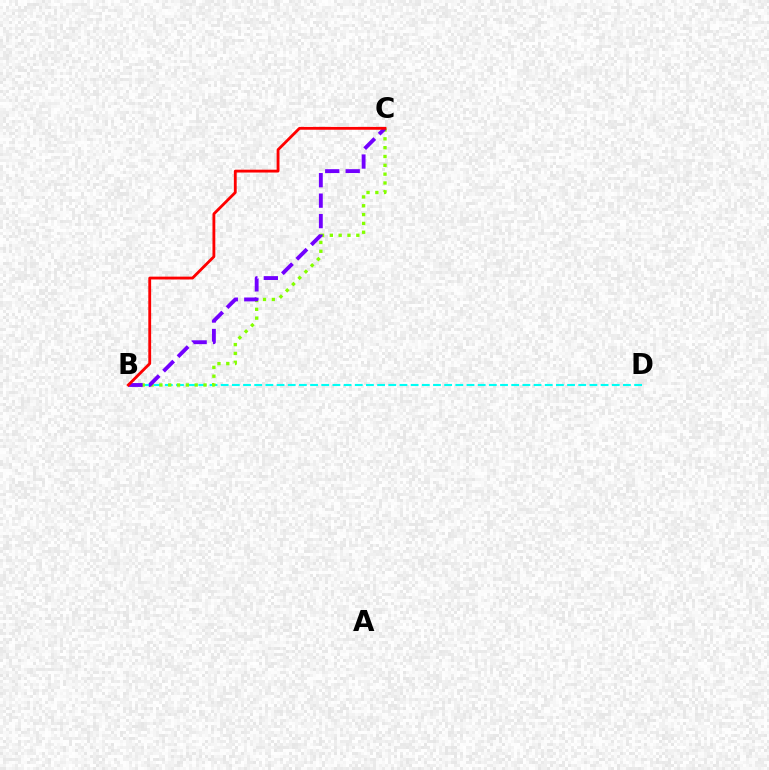{('B', 'D'): [{'color': '#00fff6', 'line_style': 'dashed', 'thickness': 1.52}], ('B', 'C'): [{'color': '#84ff00', 'line_style': 'dotted', 'thickness': 2.4}, {'color': '#7200ff', 'line_style': 'dashed', 'thickness': 2.78}, {'color': '#ff0000', 'line_style': 'solid', 'thickness': 2.04}]}